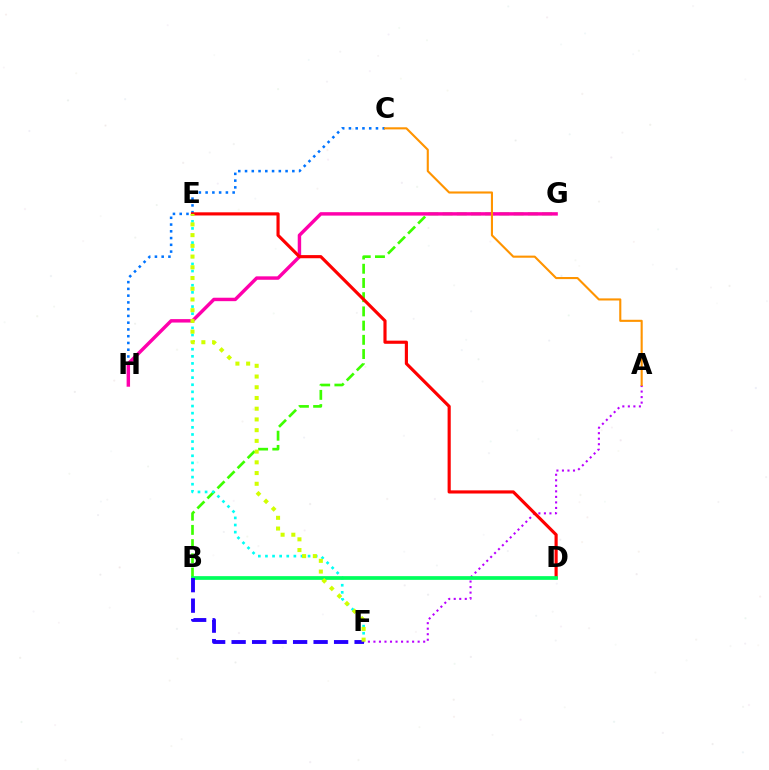{('B', 'G'): [{'color': '#3dff00', 'line_style': 'dashed', 'thickness': 1.93}], ('E', 'F'): [{'color': '#00fff6', 'line_style': 'dotted', 'thickness': 1.93}, {'color': '#d1ff00', 'line_style': 'dotted', 'thickness': 2.91}], ('C', 'H'): [{'color': '#0074ff', 'line_style': 'dotted', 'thickness': 1.84}], ('G', 'H'): [{'color': '#ff00ac', 'line_style': 'solid', 'thickness': 2.47}], ('A', 'F'): [{'color': '#b900ff', 'line_style': 'dotted', 'thickness': 1.5}], ('D', 'E'): [{'color': '#ff0000', 'line_style': 'solid', 'thickness': 2.27}], ('B', 'D'): [{'color': '#00ff5c', 'line_style': 'solid', 'thickness': 2.67}], ('B', 'F'): [{'color': '#2500ff', 'line_style': 'dashed', 'thickness': 2.78}], ('A', 'C'): [{'color': '#ff9400', 'line_style': 'solid', 'thickness': 1.52}]}